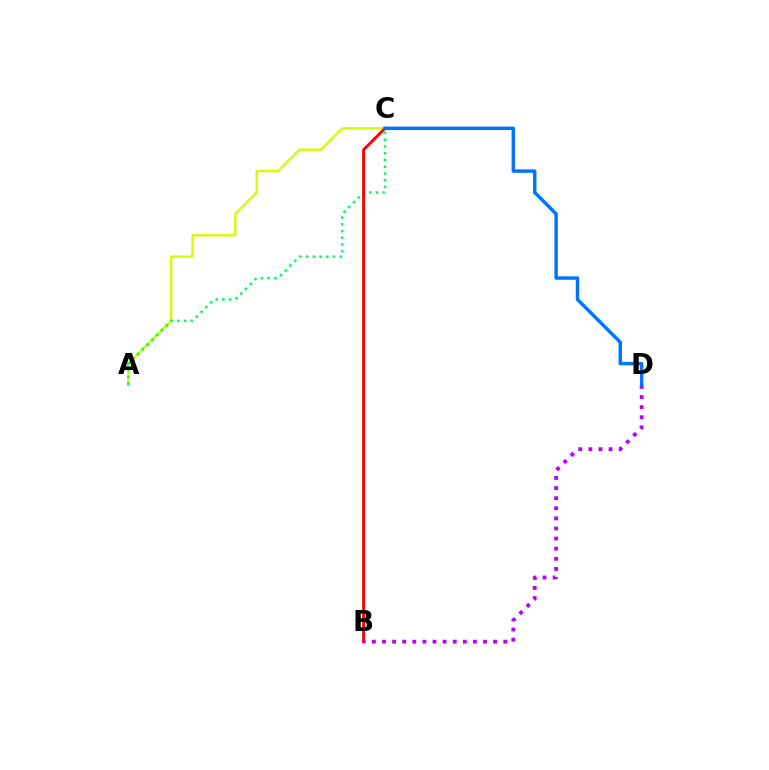{('A', 'C'): [{'color': '#d1ff00', 'line_style': 'solid', 'thickness': 1.72}, {'color': '#00ff5c', 'line_style': 'dotted', 'thickness': 1.84}], ('B', 'C'): [{'color': '#ff0000', 'line_style': 'solid', 'thickness': 2.11}], ('B', 'D'): [{'color': '#b900ff', 'line_style': 'dotted', 'thickness': 2.75}], ('C', 'D'): [{'color': '#0074ff', 'line_style': 'solid', 'thickness': 2.48}]}